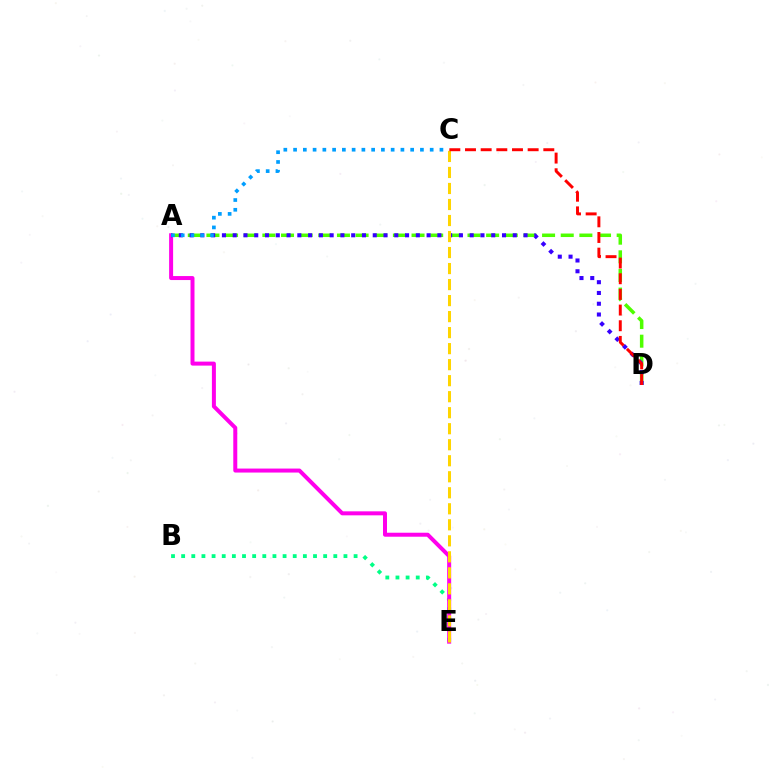{('A', 'D'): [{'color': '#4fff00', 'line_style': 'dashed', 'thickness': 2.53}, {'color': '#3700ff', 'line_style': 'dotted', 'thickness': 2.93}], ('B', 'E'): [{'color': '#00ff86', 'line_style': 'dotted', 'thickness': 2.76}], ('A', 'E'): [{'color': '#ff00ed', 'line_style': 'solid', 'thickness': 2.87}], ('C', 'E'): [{'color': '#ffd500', 'line_style': 'dashed', 'thickness': 2.18}], ('C', 'D'): [{'color': '#ff0000', 'line_style': 'dashed', 'thickness': 2.13}], ('A', 'C'): [{'color': '#009eff', 'line_style': 'dotted', 'thickness': 2.65}]}